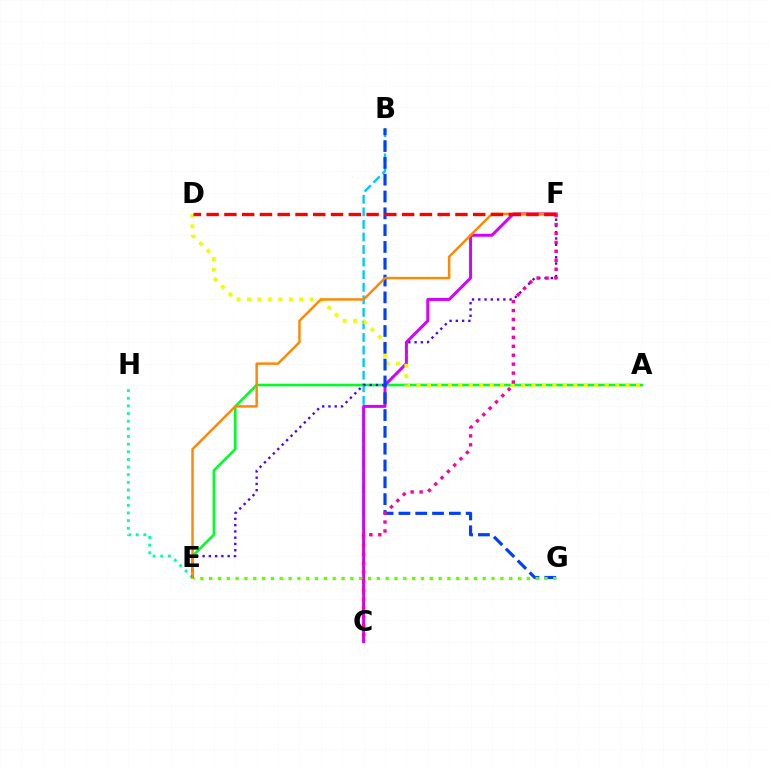{('B', 'C'): [{'color': '#00c7ff', 'line_style': 'dashed', 'thickness': 1.71}], ('E', 'H'): [{'color': '#00ffaf', 'line_style': 'dotted', 'thickness': 2.08}], ('A', 'E'): [{'color': '#00ff27', 'line_style': 'solid', 'thickness': 1.89}], ('E', 'F'): [{'color': '#4f00ff', 'line_style': 'dotted', 'thickness': 1.7}, {'color': '#ff8800', 'line_style': 'solid', 'thickness': 1.76}], ('C', 'F'): [{'color': '#d600ff', 'line_style': 'solid', 'thickness': 2.14}, {'color': '#ff00a0', 'line_style': 'dotted', 'thickness': 2.43}], ('A', 'D'): [{'color': '#eeff00', 'line_style': 'dotted', 'thickness': 2.84}], ('B', 'G'): [{'color': '#003fff', 'line_style': 'dashed', 'thickness': 2.28}], ('E', 'G'): [{'color': '#66ff00', 'line_style': 'dotted', 'thickness': 2.4}], ('D', 'F'): [{'color': '#ff0000', 'line_style': 'dashed', 'thickness': 2.41}]}